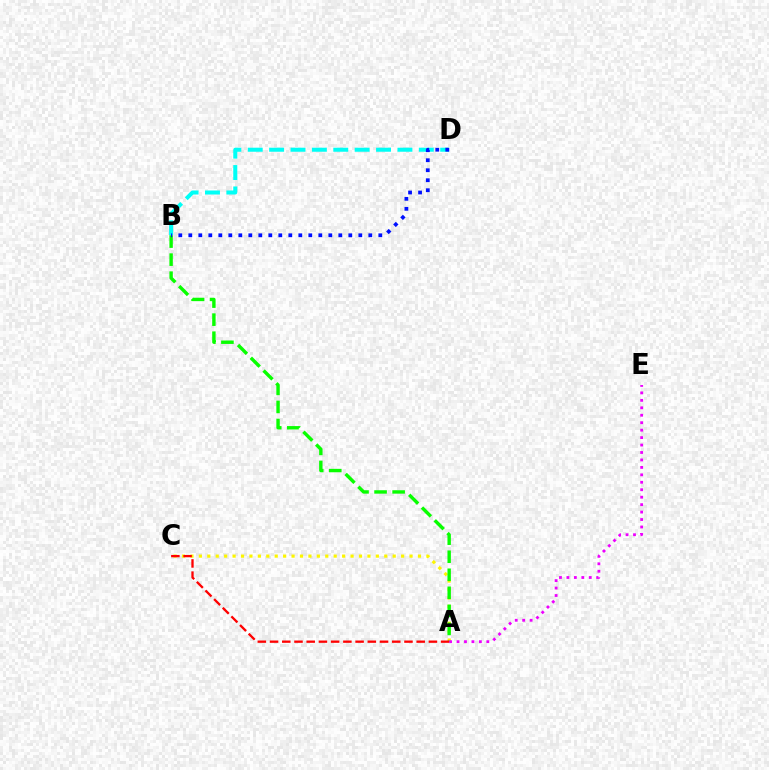{('B', 'D'): [{'color': '#00fff6', 'line_style': 'dashed', 'thickness': 2.9}, {'color': '#0010ff', 'line_style': 'dotted', 'thickness': 2.72}], ('A', 'C'): [{'color': '#fcf500', 'line_style': 'dotted', 'thickness': 2.29}, {'color': '#ff0000', 'line_style': 'dashed', 'thickness': 1.66}], ('A', 'B'): [{'color': '#08ff00', 'line_style': 'dashed', 'thickness': 2.45}], ('A', 'E'): [{'color': '#ee00ff', 'line_style': 'dotted', 'thickness': 2.02}]}